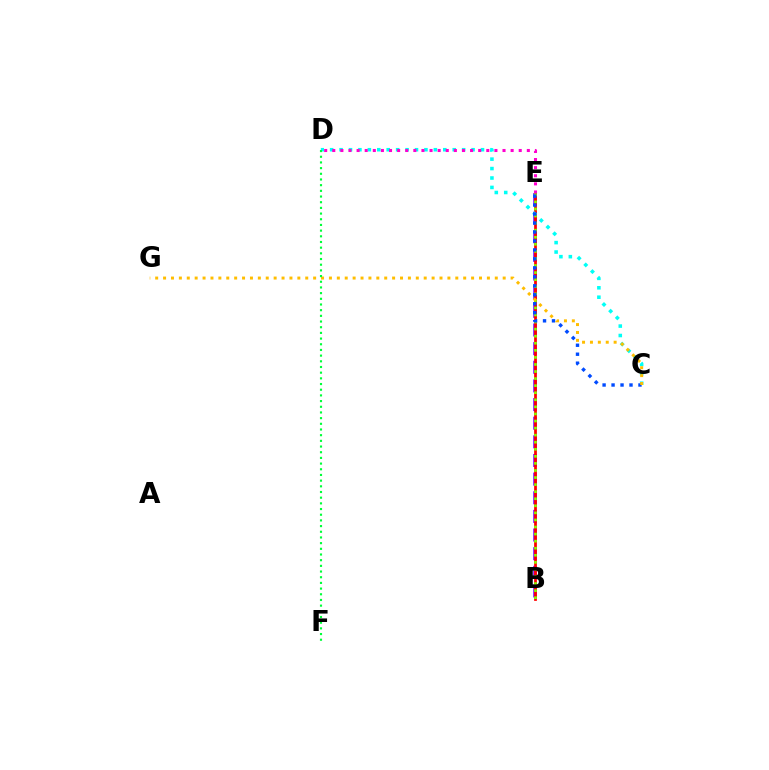{('B', 'E'): [{'color': '#7200ff', 'line_style': 'dashed', 'thickness': 2.53}, {'color': '#ff0000', 'line_style': 'solid', 'thickness': 1.98}, {'color': '#84ff00', 'line_style': 'dotted', 'thickness': 1.92}], ('C', 'D'): [{'color': '#00fff6', 'line_style': 'dotted', 'thickness': 2.56}], ('D', 'E'): [{'color': '#ff00cf', 'line_style': 'dotted', 'thickness': 2.2}], ('C', 'E'): [{'color': '#004bff', 'line_style': 'dotted', 'thickness': 2.44}], ('C', 'G'): [{'color': '#ffbd00', 'line_style': 'dotted', 'thickness': 2.15}], ('D', 'F'): [{'color': '#00ff39', 'line_style': 'dotted', 'thickness': 1.54}]}